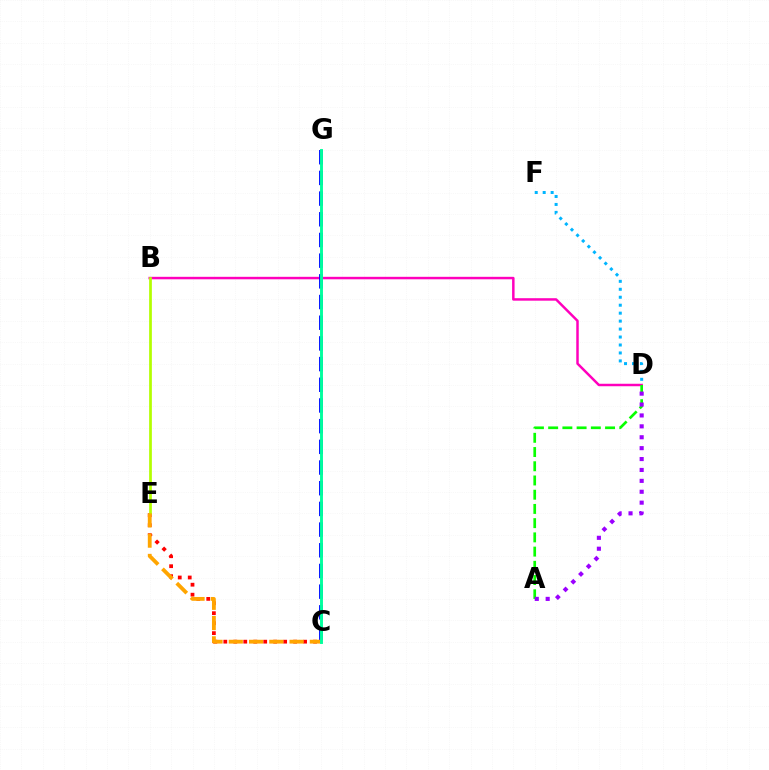{('B', 'D'): [{'color': '#ff00bd', 'line_style': 'solid', 'thickness': 1.79}], ('C', 'E'): [{'color': '#ff0000', 'line_style': 'dotted', 'thickness': 2.71}, {'color': '#ffa500', 'line_style': 'dashed', 'thickness': 2.75}], ('C', 'G'): [{'color': '#0010ff', 'line_style': 'dashed', 'thickness': 2.81}, {'color': '#00ff9d', 'line_style': 'solid', 'thickness': 2.09}], ('A', 'D'): [{'color': '#08ff00', 'line_style': 'dashed', 'thickness': 1.93}, {'color': '#9b00ff', 'line_style': 'dotted', 'thickness': 2.96}], ('B', 'E'): [{'color': '#b3ff00', 'line_style': 'solid', 'thickness': 1.96}], ('D', 'F'): [{'color': '#00b5ff', 'line_style': 'dotted', 'thickness': 2.16}]}